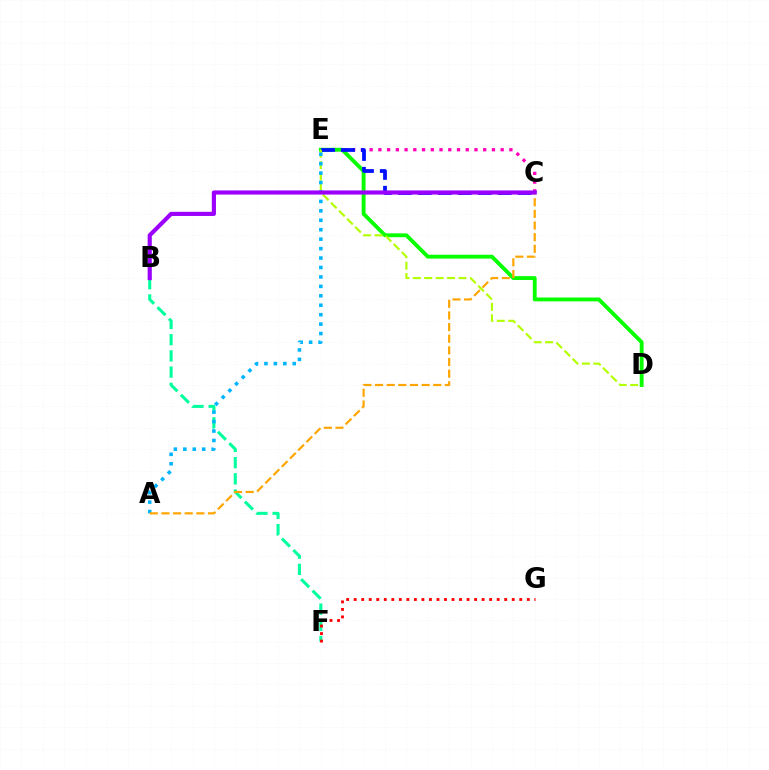{('B', 'F'): [{'color': '#00ff9d', 'line_style': 'dashed', 'thickness': 2.2}], ('C', 'E'): [{'color': '#ff00bd', 'line_style': 'dotted', 'thickness': 2.37}, {'color': '#0010ff', 'line_style': 'dashed', 'thickness': 2.71}], ('D', 'E'): [{'color': '#08ff00', 'line_style': 'solid', 'thickness': 2.77}, {'color': '#b3ff00', 'line_style': 'dashed', 'thickness': 1.55}], ('F', 'G'): [{'color': '#ff0000', 'line_style': 'dotted', 'thickness': 2.04}], ('A', 'E'): [{'color': '#00b5ff', 'line_style': 'dotted', 'thickness': 2.56}], ('A', 'C'): [{'color': '#ffa500', 'line_style': 'dashed', 'thickness': 1.58}], ('B', 'C'): [{'color': '#9b00ff', 'line_style': 'solid', 'thickness': 2.99}]}